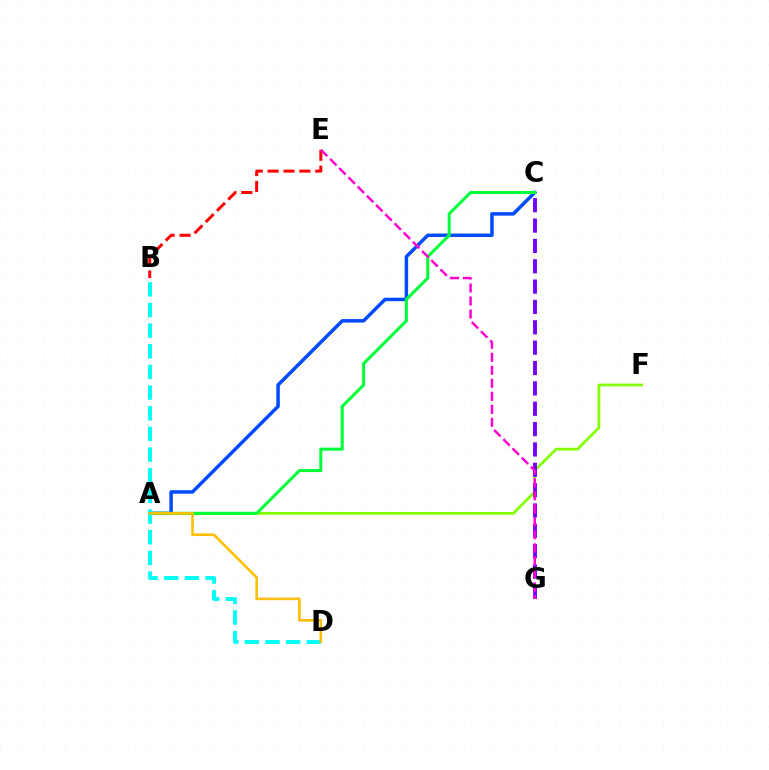{('A', 'C'): [{'color': '#004bff', 'line_style': 'solid', 'thickness': 2.5}, {'color': '#00ff39', 'line_style': 'solid', 'thickness': 2.19}], ('A', 'F'): [{'color': '#84ff00', 'line_style': 'solid', 'thickness': 2.01}], ('B', 'D'): [{'color': '#00fff6', 'line_style': 'dashed', 'thickness': 2.81}], ('C', 'G'): [{'color': '#7200ff', 'line_style': 'dashed', 'thickness': 2.76}], ('A', 'D'): [{'color': '#ffbd00', 'line_style': 'solid', 'thickness': 1.86}], ('B', 'E'): [{'color': '#ff0000', 'line_style': 'dashed', 'thickness': 2.16}], ('E', 'G'): [{'color': '#ff00cf', 'line_style': 'dashed', 'thickness': 1.77}]}